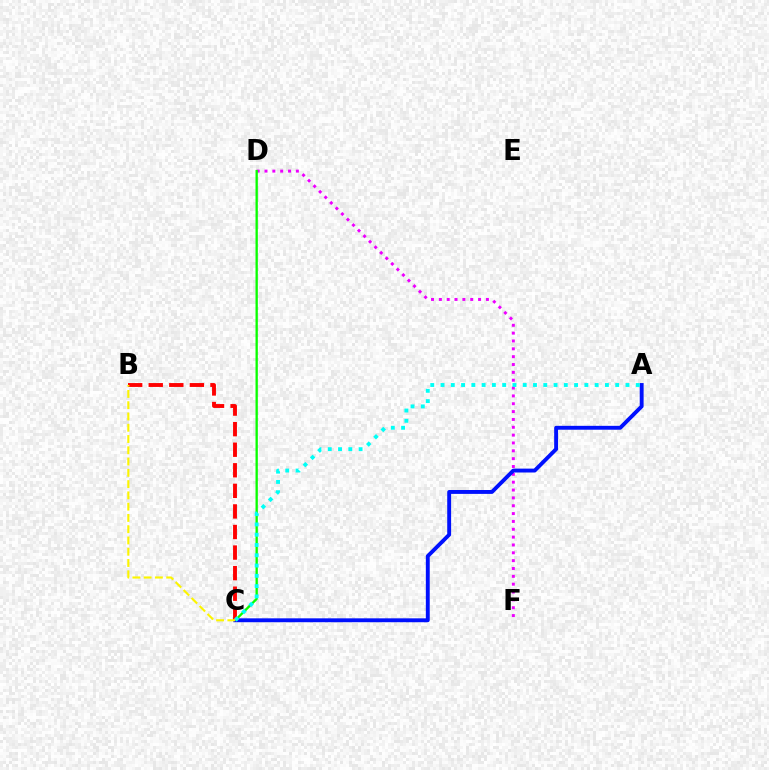{('D', 'F'): [{'color': '#ee00ff', 'line_style': 'dotted', 'thickness': 2.13}], ('C', 'D'): [{'color': '#08ff00', 'line_style': 'solid', 'thickness': 1.67}], ('A', 'C'): [{'color': '#0010ff', 'line_style': 'solid', 'thickness': 2.8}, {'color': '#00fff6', 'line_style': 'dotted', 'thickness': 2.79}], ('B', 'C'): [{'color': '#ff0000', 'line_style': 'dashed', 'thickness': 2.79}, {'color': '#fcf500', 'line_style': 'dashed', 'thickness': 1.53}]}